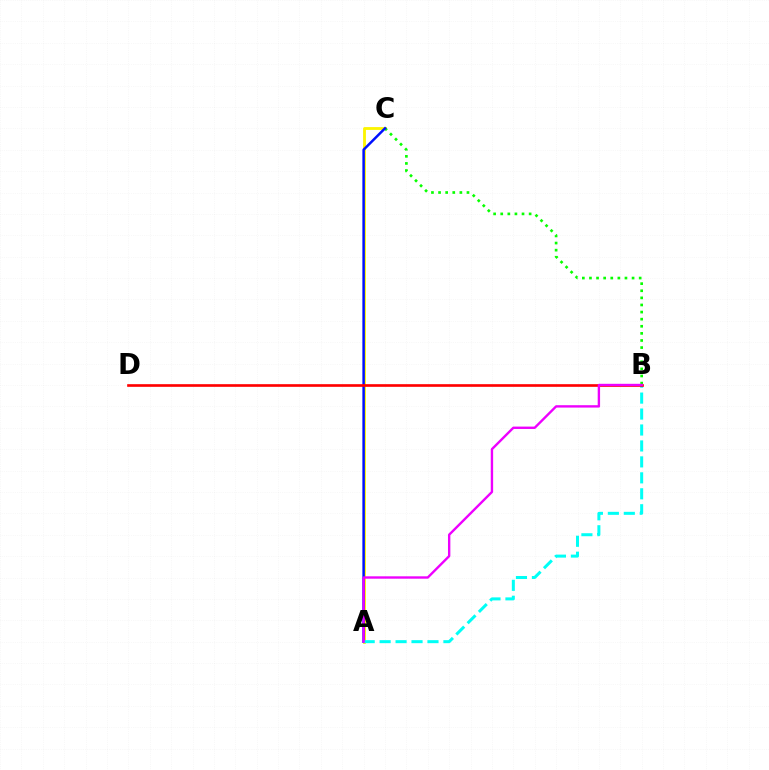{('A', 'C'): [{'color': '#fcf500', 'line_style': 'solid', 'thickness': 2.04}, {'color': '#0010ff', 'line_style': 'solid', 'thickness': 1.79}], ('B', 'C'): [{'color': '#08ff00', 'line_style': 'dotted', 'thickness': 1.93}], ('A', 'B'): [{'color': '#00fff6', 'line_style': 'dashed', 'thickness': 2.17}, {'color': '#ee00ff', 'line_style': 'solid', 'thickness': 1.71}], ('B', 'D'): [{'color': '#ff0000', 'line_style': 'solid', 'thickness': 1.91}]}